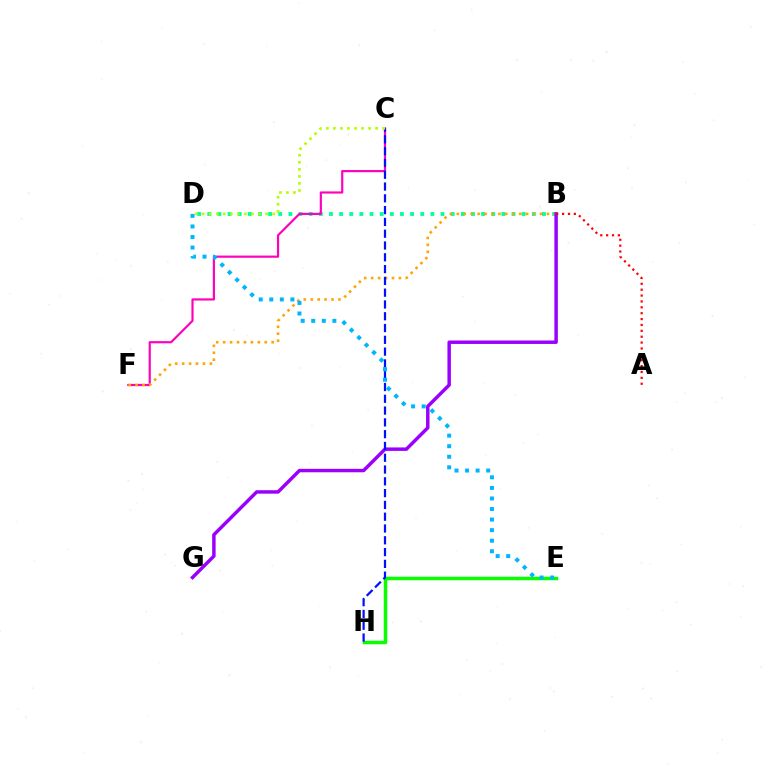{('B', 'D'): [{'color': '#00ff9d', 'line_style': 'dotted', 'thickness': 2.76}], ('E', 'H'): [{'color': '#08ff00', 'line_style': 'solid', 'thickness': 2.51}], ('C', 'F'): [{'color': '#ff00bd', 'line_style': 'solid', 'thickness': 1.57}], ('B', 'F'): [{'color': '#ffa500', 'line_style': 'dotted', 'thickness': 1.88}], ('B', 'G'): [{'color': '#9b00ff', 'line_style': 'solid', 'thickness': 2.49}], ('A', 'B'): [{'color': '#ff0000', 'line_style': 'dotted', 'thickness': 1.6}], ('C', 'H'): [{'color': '#0010ff', 'line_style': 'dashed', 'thickness': 1.6}], ('C', 'D'): [{'color': '#b3ff00', 'line_style': 'dotted', 'thickness': 1.91}], ('D', 'E'): [{'color': '#00b5ff', 'line_style': 'dotted', 'thickness': 2.87}]}